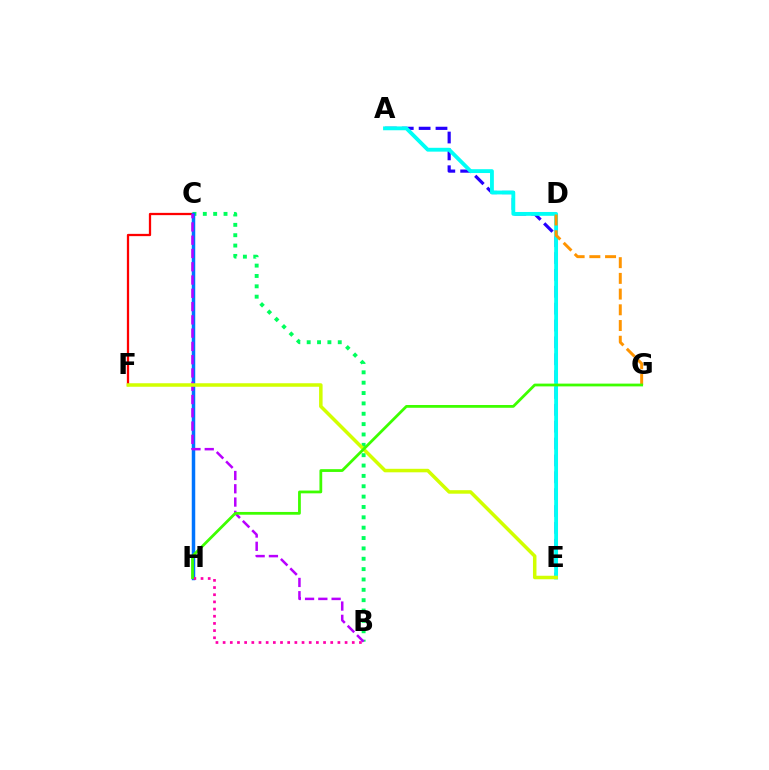{('C', 'F'): [{'color': '#ff0000', 'line_style': 'solid', 'thickness': 1.64}], ('B', 'C'): [{'color': '#00ff5c', 'line_style': 'dotted', 'thickness': 2.81}, {'color': '#b900ff', 'line_style': 'dashed', 'thickness': 1.8}], ('C', 'H'): [{'color': '#0074ff', 'line_style': 'solid', 'thickness': 2.51}], ('A', 'E'): [{'color': '#2500ff', 'line_style': 'dashed', 'thickness': 2.29}, {'color': '#00fff6', 'line_style': 'solid', 'thickness': 2.77}], ('D', 'G'): [{'color': '#ff9400', 'line_style': 'dashed', 'thickness': 2.13}], ('E', 'F'): [{'color': '#d1ff00', 'line_style': 'solid', 'thickness': 2.53}], ('B', 'H'): [{'color': '#ff00ac', 'line_style': 'dotted', 'thickness': 1.95}], ('G', 'H'): [{'color': '#3dff00', 'line_style': 'solid', 'thickness': 2.0}]}